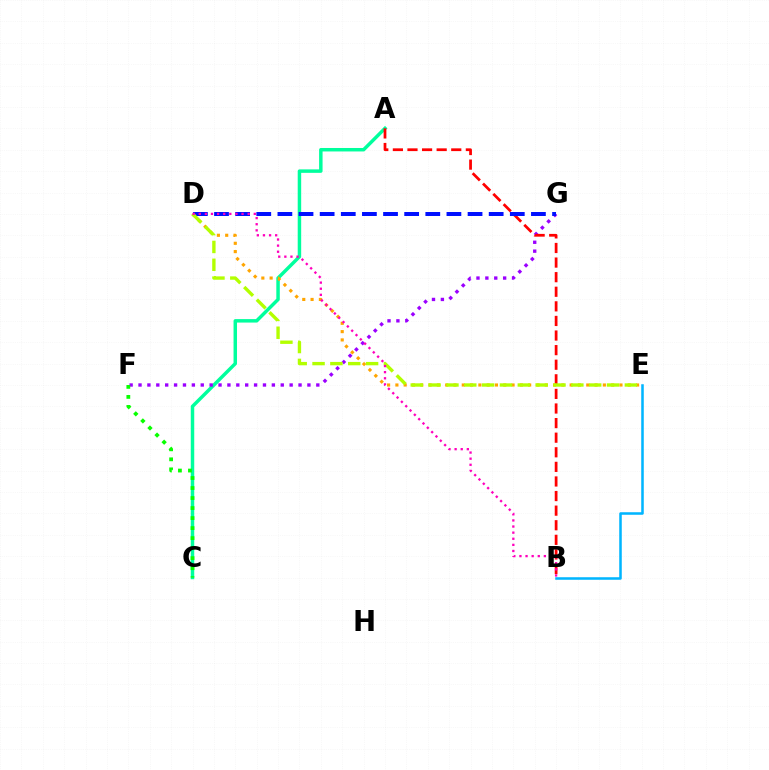{('A', 'C'): [{'color': '#00ff9d', 'line_style': 'solid', 'thickness': 2.5}], ('F', 'G'): [{'color': '#9b00ff', 'line_style': 'dotted', 'thickness': 2.42}], ('C', 'F'): [{'color': '#08ff00', 'line_style': 'dotted', 'thickness': 2.72}], ('A', 'B'): [{'color': '#ff0000', 'line_style': 'dashed', 'thickness': 1.98}], ('D', 'G'): [{'color': '#0010ff', 'line_style': 'dashed', 'thickness': 2.87}], ('D', 'E'): [{'color': '#ffa500', 'line_style': 'dotted', 'thickness': 2.25}, {'color': '#b3ff00', 'line_style': 'dashed', 'thickness': 2.42}], ('B', 'E'): [{'color': '#00b5ff', 'line_style': 'solid', 'thickness': 1.83}], ('B', 'D'): [{'color': '#ff00bd', 'line_style': 'dotted', 'thickness': 1.66}]}